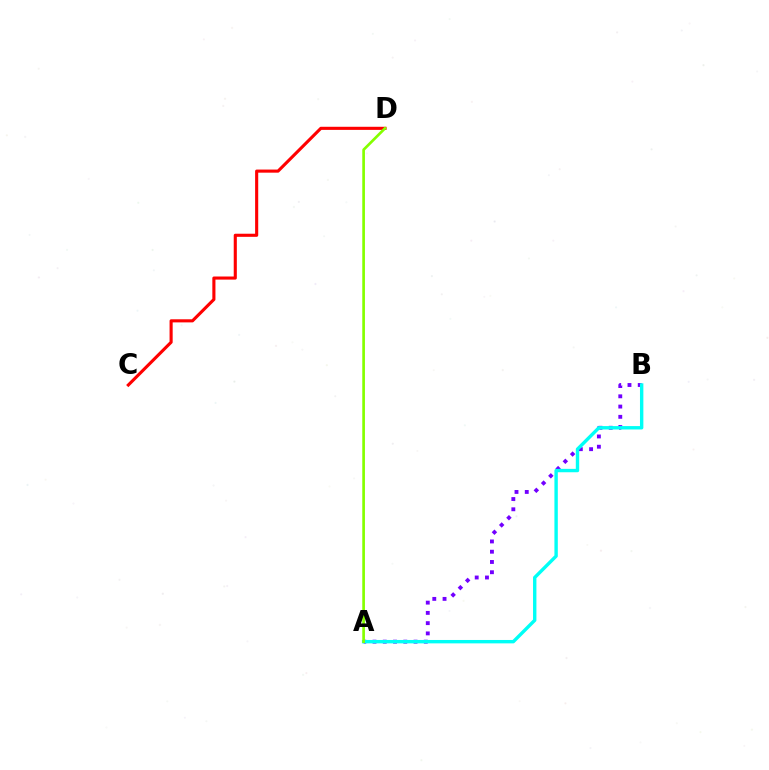{('C', 'D'): [{'color': '#ff0000', 'line_style': 'solid', 'thickness': 2.24}], ('A', 'B'): [{'color': '#7200ff', 'line_style': 'dotted', 'thickness': 2.79}, {'color': '#00fff6', 'line_style': 'solid', 'thickness': 2.44}], ('A', 'D'): [{'color': '#84ff00', 'line_style': 'solid', 'thickness': 1.92}]}